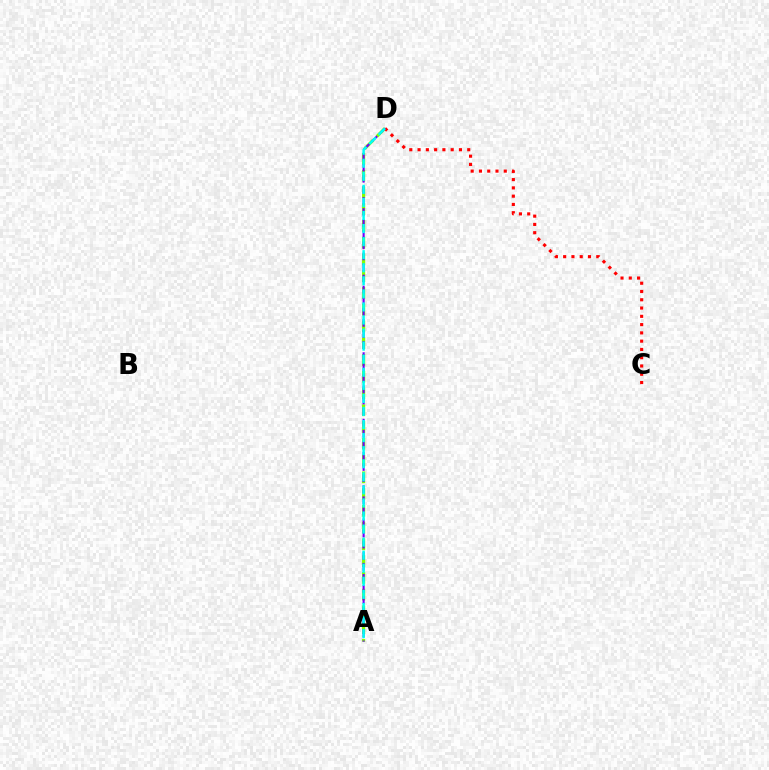{('A', 'D'): [{'color': '#84ff00', 'line_style': 'dashed', 'thickness': 2.28}, {'color': '#7200ff', 'line_style': 'dashed', 'thickness': 1.51}, {'color': '#00fff6', 'line_style': 'dashed', 'thickness': 1.77}], ('C', 'D'): [{'color': '#ff0000', 'line_style': 'dotted', 'thickness': 2.25}]}